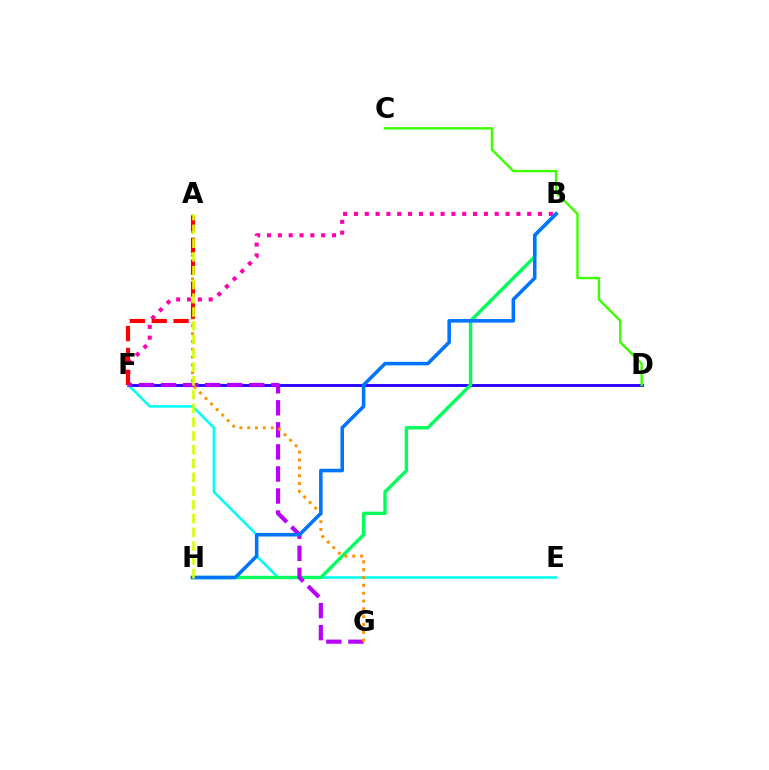{('D', 'F'): [{'color': '#2500ff', 'line_style': 'solid', 'thickness': 2.05}], ('E', 'F'): [{'color': '#00fff6', 'line_style': 'solid', 'thickness': 1.85}], ('B', 'F'): [{'color': '#ff00ac', 'line_style': 'dotted', 'thickness': 2.94}], ('B', 'H'): [{'color': '#00ff5c', 'line_style': 'solid', 'thickness': 2.43}, {'color': '#0074ff', 'line_style': 'solid', 'thickness': 2.56}], ('C', 'D'): [{'color': '#3dff00', 'line_style': 'solid', 'thickness': 1.75}], ('F', 'G'): [{'color': '#b900ff', 'line_style': 'dashed', 'thickness': 3.0}], ('A', 'G'): [{'color': '#ff9400', 'line_style': 'dotted', 'thickness': 2.13}], ('A', 'F'): [{'color': '#ff0000', 'line_style': 'dashed', 'thickness': 2.97}], ('A', 'H'): [{'color': '#d1ff00', 'line_style': 'dashed', 'thickness': 1.87}]}